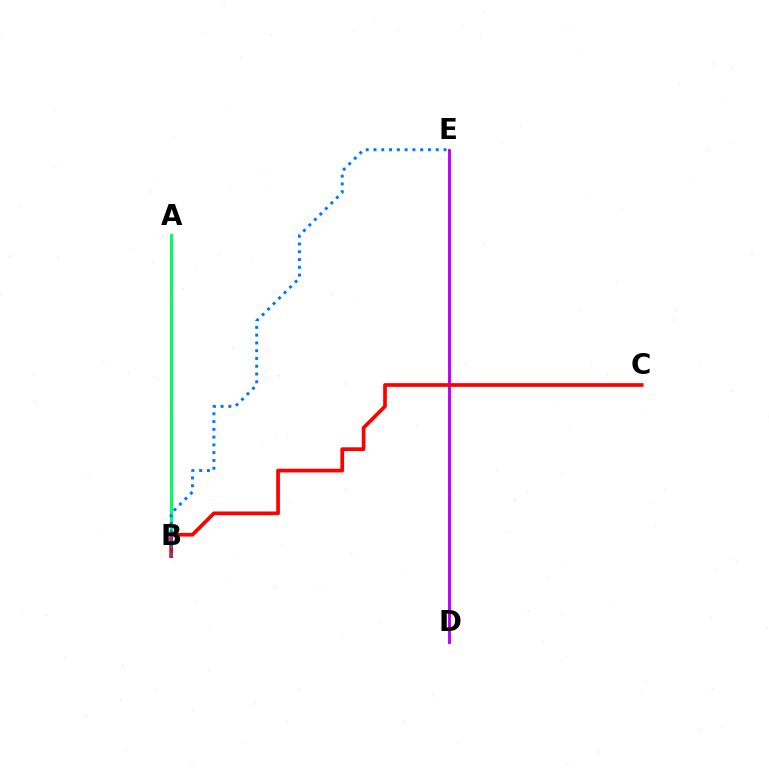{('D', 'E'): [{'color': '#b900ff', 'line_style': 'solid', 'thickness': 2.09}], ('A', 'B'): [{'color': '#d1ff00', 'line_style': 'dotted', 'thickness': 1.84}, {'color': '#00ff5c', 'line_style': 'solid', 'thickness': 2.15}], ('B', 'C'): [{'color': '#ff0000', 'line_style': 'solid', 'thickness': 2.66}], ('B', 'E'): [{'color': '#0074ff', 'line_style': 'dotted', 'thickness': 2.11}]}